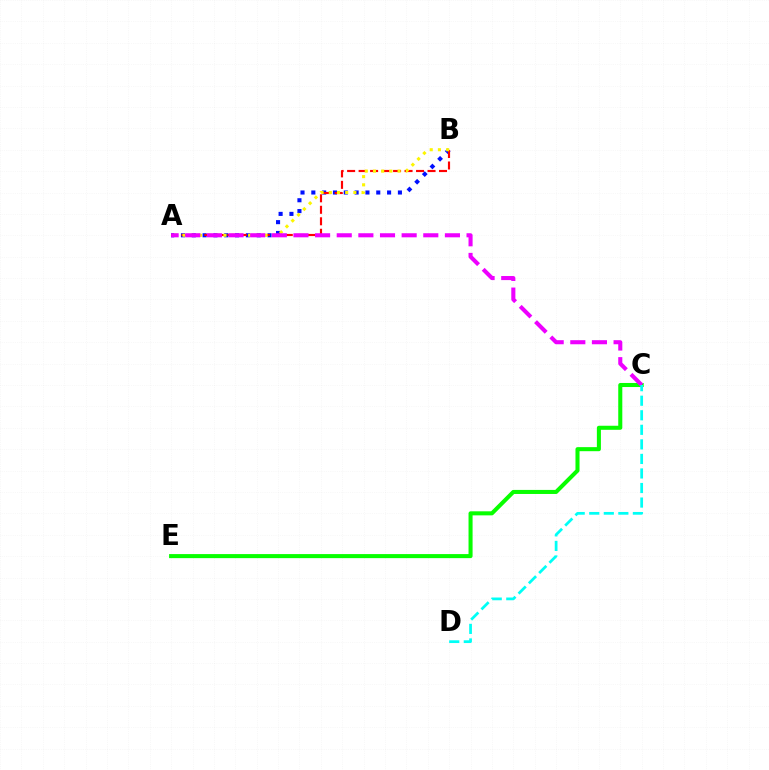{('A', 'B'): [{'color': '#0010ff', 'line_style': 'dotted', 'thickness': 2.94}, {'color': '#ff0000', 'line_style': 'dashed', 'thickness': 1.56}, {'color': '#fcf500', 'line_style': 'dotted', 'thickness': 2.23}], ('C', 'E'): [{'color': '#08ff00', 'line_style': 'solid', 'thickness': 2.92}], ('A', 'C'): [{'color': '#ee00ff', 'line_style': 'dashed', 'thickness': 2.94}], ('C', 'D'): [{'color': '#00fff6', 'line_style': 'dashed', 'thickness': 1.98}]}